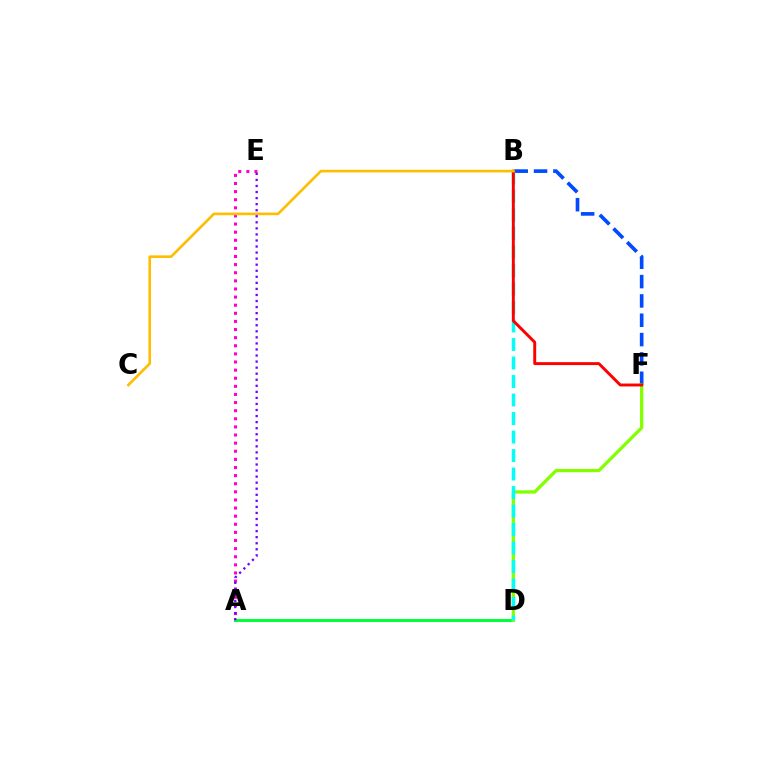{('A', 'E'): [{'color': '#ff00cf', 'line_style': 'dotted', 'thickness': 2.2}, {'color': '#7200ff', 'line_style': 'dotted', 'thickness': 1.65}], ('B', 'F'): [{'color': '#004bff', 'line_style': 'dashed', 'thickness': 2.63}, {'color': '#ff0000', 'line_style': 'solid', 'thickness': 2.11}], ('A', 'D'): [{'color': '#00ff39', 'line_style': 'solid', 'thickness': 2.15}], ('D', 'F'): [{'color': '#84ff00', 'line_style': 'solid', 'thickness': 2.38}], ('B', 'D'): [{'color': '#00fff6', 'line_style': 'dashed', 'thickness': 2.51}], ('B', 'C'): [{'color': '#ffbd00', 'line_style': 'solid', 'thickness': 1.89}]}